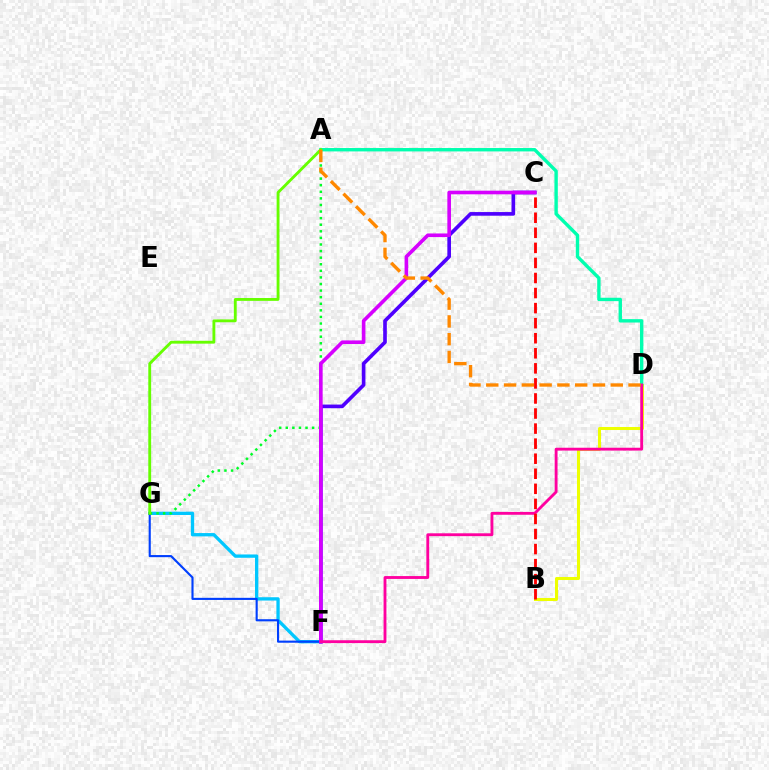{('F', 'G'): [{'color': '#00c7ff', 'line_style': 'solid', 'thickness': 2.39}, {'color': '#003fff', 'line_style': 'solid', 'thickness': 1.53}], ('B', 'D'): [{'color': '#eeff00', 'line_style': 'solid', 'thickness': 2.18}], ('A', 'D'): [{'color': '#00ffaf', 'line_style': 'solid', 'thickness': 2.43}, {'color': '#ff8800', 'line_style': 'dashed', 'thickness': 2.42}], ('A', 'G'): [{'color': '#00ff27', 'line_style': 'dotted', 'thickness': 1.79}, {'color': '#66ff00', 'line_style': 'solid', 'thickness': 2.05}], ('C', 'F'): [{'color': '#4f00ff', 'line_style': 'solid', 'thickness': 2.63}, {'color': '#d600ff', 'line_style': 'solid', 'thickness': 2.61}], ('D', 'F'): [{'color': '#ff00a0', 'line_style': 'solid', 'thickness': 2.05}], ('B', 'C'): [{'color': '#ff0000', 'line_style': 'dashed', 'thickness': 2.05}]}